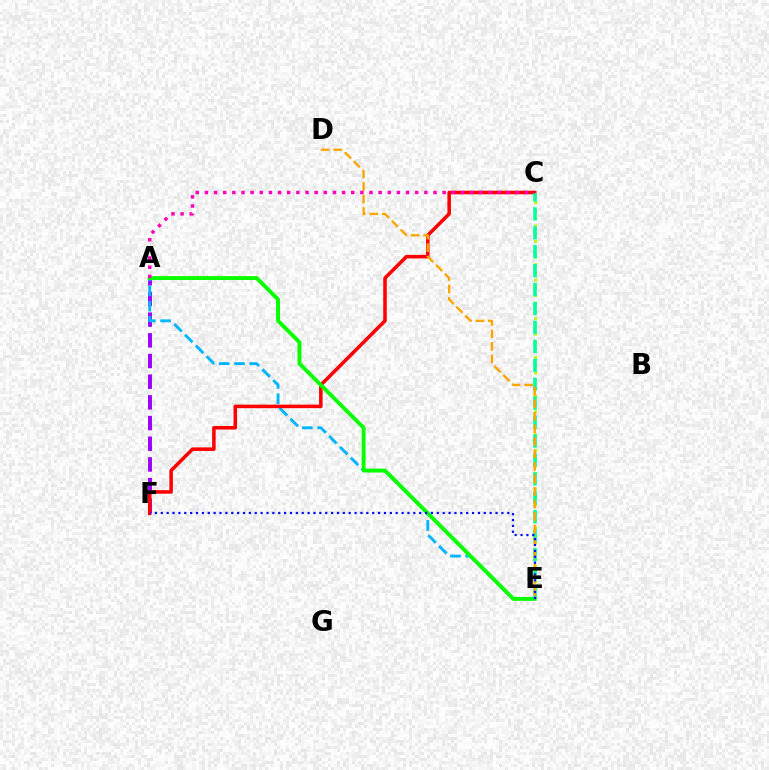{('A', 'F'): [{'color': '#9b00ff', 'line_style': 'dashed', 'thickness': 2.81}], ('A', 'E'): [{'color': '#00b5ff', 'line_style': 'dashed', 'thickness': 2.07}, {'color': '#08ff00', 'line_style': 'solid', 'thickness': 2.8}], ('C', 'E'): [{'color': '#b3ff00', 'line_style': 'dotted', 'thickness': 2.1}, {'color': '#00ff9d', 'line_style': 'dashed', 'thickness': 2.57}], ('C', 'F'): [{'color': '#ff0000', 'line_style': 'solid', 'thickness': 2.54}], ('D', 'E'): [{'color': '#ffa500', 'line_style': 'dashed', 'thickness': 1.7}], ('A', 'C'): [{'color': '#ff00bd', 'line_style': 'dotted', 'thickness': 2.48}], ('E', 'F'): [{'color': '#0010ff', 'line_style': 'dotted', 'thickness': 1.6}]}